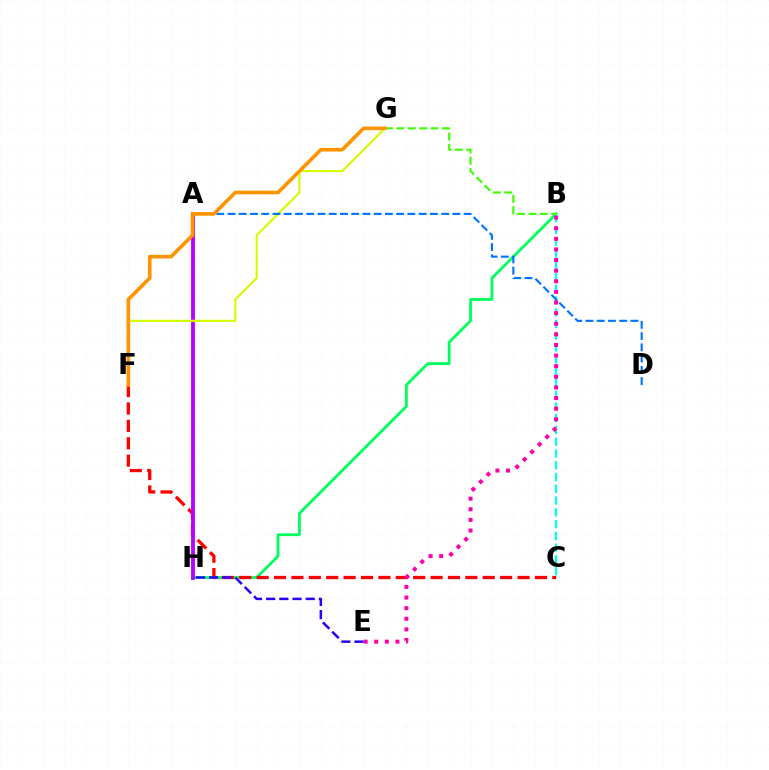{('B', 'H'): [{'color': '#00ff5c', 'line_style': 'solid', 'thickness': 2.02}], ('C', 'F'): [{'color': '#ff0000', 'line_style': 'dashed', 'thickness': 2.36}], ('B', 'C'): [{'color': '#00fff6', 'line_style': 'dashed', 'thickness': 1.6}], ('A', 'H'): [{'color': '#b900ff', 'line_style': 'solid', 'thickness': 2.75}], ('B', 'G'): [{'color': '#3dff00', 'line_style': 'dashed', 'thickness': 1.55}], ('F', 'G'): [{'color': '#d1ff00', 'line_style': 'solid', 'thickness': 1.54}, {'color': '#ff9400', 'line_style': 'solid', 'thickness': 2.63}], ('A', 'D'): [{'color': '#0074ff', 'line_style': 'dashed', 'thickness': 1.53}], ('B', 'E'): [{'color': '#ff00ac', 'line_style': 'dotted', 'thickness': 2.88}], ('E', 'H'): [{'color': '#2500ff', 'line_style': 'dashed', 'thickness': 1.79}]}